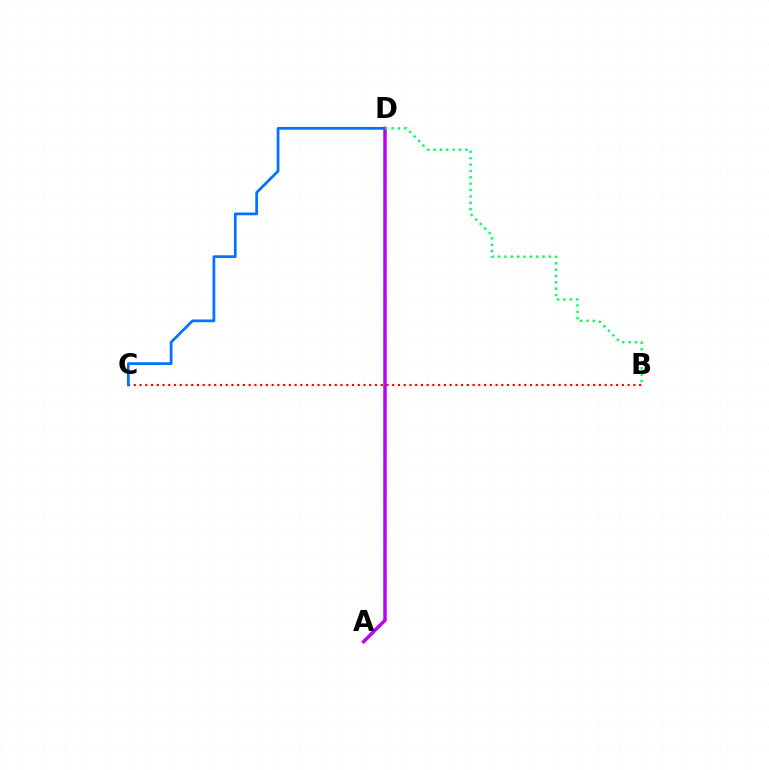{('A', 'D'): [{'color': '#d1ff00', 'line_style': 'dotted', 'thickness': 2.64}, {'color': '#b900ff', 'line_style': 'solid', 'thickness': 2.46}], ('B', 'C'): [{'color': '#ff0000', 'line_style': 'dotted', 'thickness': 1.56}], ('C', 'D'): [{'color': '#0074ff', 'line_style': 'solid', 'thickness': 1.98}], ('B', 'D'): [{'color': '#00ff5c', 'line_style': 'dotted', 'thickness': 1.73}]}